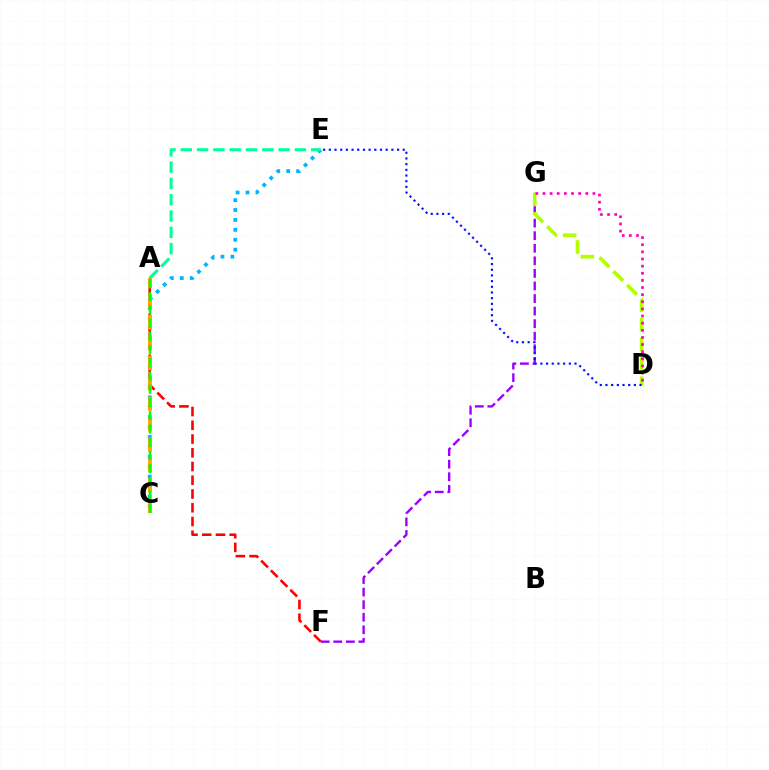{('A', 'F'): [{'color': '#ff0000', 'line_style': 'dashed', 'thickness': 1.87}], ('C', 'E'): [{'color': '#00b5ff', 'line_style': 'dotted', 'thickness': 2.69}], ('F', 'G'): [{'color': '#9b00ff', 'line_style': 'dashed', 'thickness': 1.71}], ('D', 'G'): [{'color': '#b3ff00', 'line_style': 'dashed', 'thickness': 2.65}, {'color': '#ff00bd', 'line_style': 'dotted', 'thickness': 1.94}], ('A', 'E'): [{'color': '#00ff9d', 'line_style': 'dashed', 'thickness': 2.21}], ('A', 'C'): [{'color': '#ffa500', 'line_style': 'dashed', 'thickness': 2.77}, {'color': '#08ff00', 'line_style': 'dashed', 'thickness': 1.8}], ('D', 'E'): [{'color': '#0010ff', 'line_style': 'dotted', 'thickness': 1.55}]}